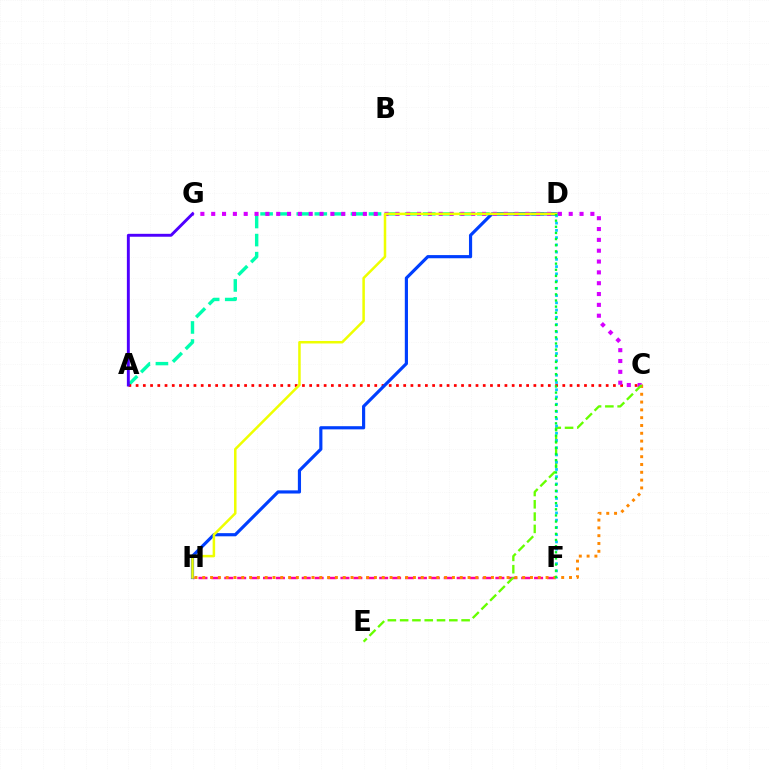{('A', 'D'): [{'color': '#00ffaf', 'line_style': 'dashed', 'thickness': 2.45}], ('F', 'H'): [{'color': '#ff00a0', 'line_style': 'dashed', 'thickness': 1.75}], ('A', 'C'): [{'color': '#ff0000', 'line_style': 'dotted', 'thickness': 1.96}], ('D', 'H'): [{'color': '#003fff', 'line_style': 'solid', 'thickness': 2.28}, {'color': '#eeff00', 'line_style': 'solid', 'thickness': 1.81}], ('C', 'G'): [{'color': '#d600ff', 'line_style': 'dotted', 'thickness': 2.94}], ('C', 'H'): [{'color': '#ff8800', 'line_style': 'dotted', 'thickness': 2.12}], ('A', 'G'): [{'color': '#4f00ff', 'line_style': 'solid', 'thickness': 2.1}], ('C', 'E'): [{'color': '#66ff00', 'line_style': 'dashed', 'thickness': 1.67}], ('D', 'F'): [{'color': '#00c7ff', 'line_style': 'dotted', 'thickness': 1.97}, {'color': '#00ff27', 'line_style': 'dotted', 'thickness': 1.67}]}